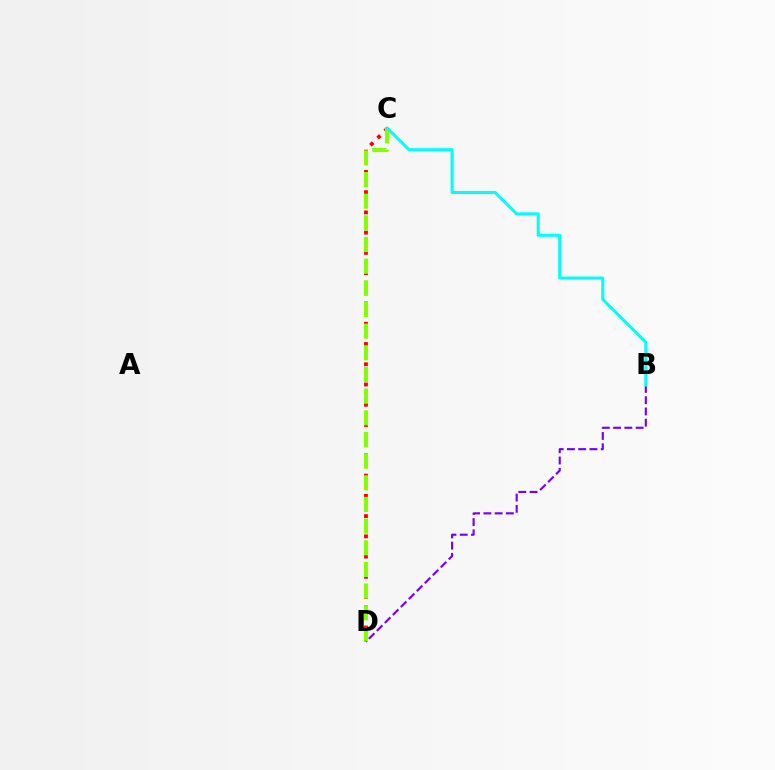{('C', 'D'): [{'color': '#ff0000', 'line_style': 'dotted', 'thickness': 2.75}, {'color': '#84ff00', 'line_style': 'dashed', 'thickness': 2.94}], ('B', 'D'): [{'color': '#7200ff', 'line_style': 'dashed', 'thickness': 1.53}], ('B', 'C'): [{'color': '#00fff6', 'line_style': 'solid', 'thickness': 2.19}]}